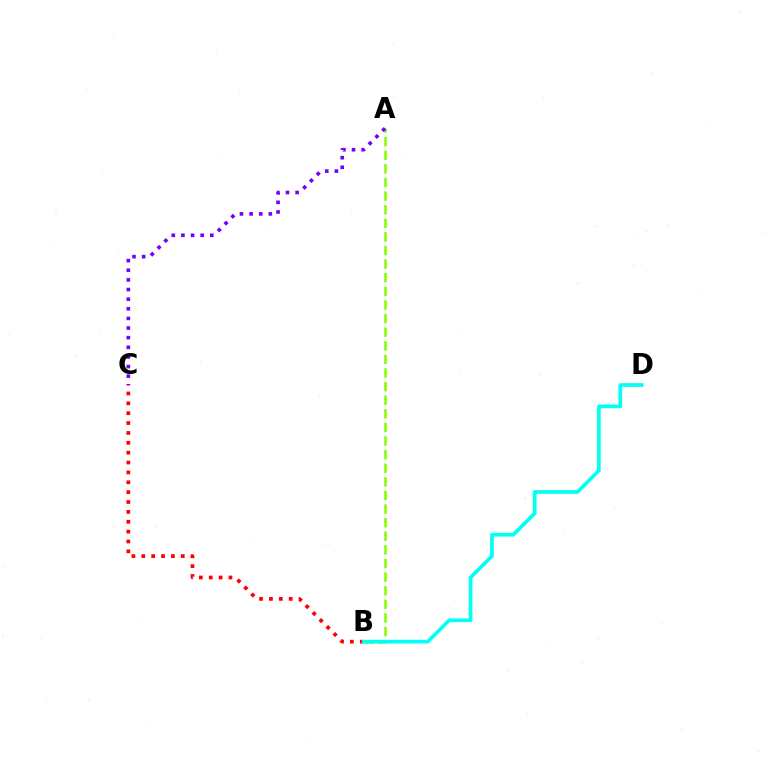{('A', 'B'): [{'color': '#84ff00', 'line_style': 'dashed', 'thickness': 1.85}], ('B', 'C'): [{'color': '#ff0000', 'line_style': 'dotted', 'thickness': 2.68}], ('B', 'D'): [{'color': '#00fff6', 'line_style': 'solid', 'thickness': 2.64}], ('A', 'C'): [{'color': '#7200ff', 'line_style': 'dotted', 'thickness': 2.62}]}